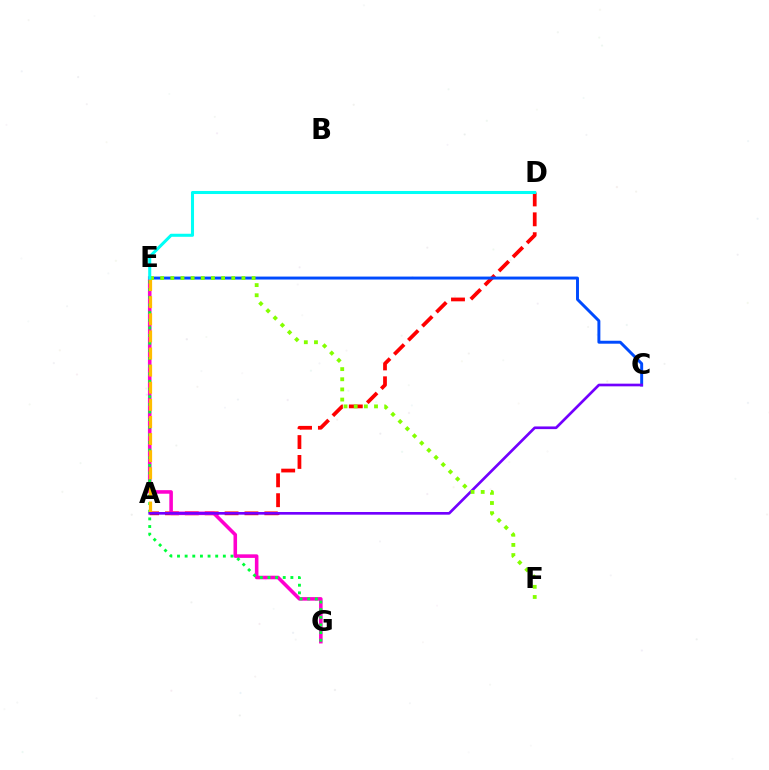{('A', 'D'): [{'color': '#ff0000', 'line_style': 'dashed', 'thickness': 2.7}], ('E', 'G'): [{'color': '#ff00cf', 'line_style': 'solid', 'thickness': 2.57}, {'color': '#00ff39', 'line_style': 'dotted', 'thickness': 2.08}], ('C', 'E'): [{'color': '#004bff', 'line_style': 'solid', 'thickness': 2.13}], ('A', 'E'): [{'color': '#ffbd00', 'line_style': 'dashed', 'thickness': 2.32}], ('A', 'C'): [{'color': '#7200ff', 'line_style': 'solid', 'thickness': 1.93}], ('E', 'F'): [{'color': '#84ff00', 'line_style': 'dotted', 'thickness': 2.76}], ('D', 'E'): [{'color': '#00fff6', 'line_style': 'solid', 'thickness': 2.19}]}